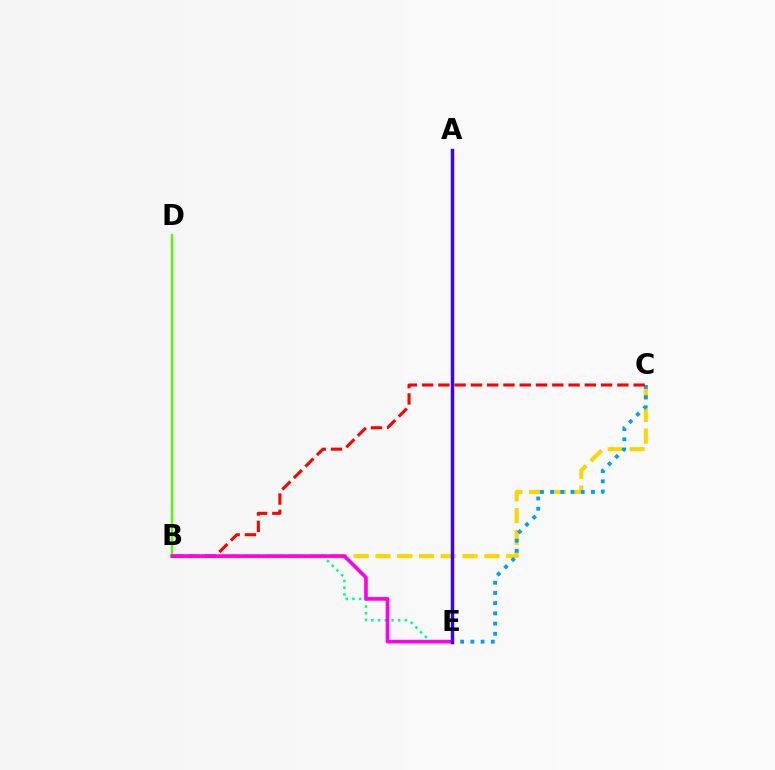{('B', 'E'): [{'color': '#00ff86', 'line_style': 'dotted', 'thickness': 1.82}, {'color': '#ff00ed', 'line_style': 'solid', 'thickness': 2.64}], ('B', 'C'): [{'color': '#ffd500', 'line_style': 'dashed', 'thickness': 2.96}, {'color': '#ff0000', 'line_style': 'dashed', 'thickness': 2.21}], ('C', 'E'): [{'color': '#009eff', 'line_style': 'dotted', 'thickness': 2.78}], ('B', 'D'): [{'color': '#4fff00', 'line_style': 'solid', 'thickness': 1.7}], ('A', 'E'): [{'color': '#3700ff', 'line_style': 'solid', 'thickness': 2.47}]}